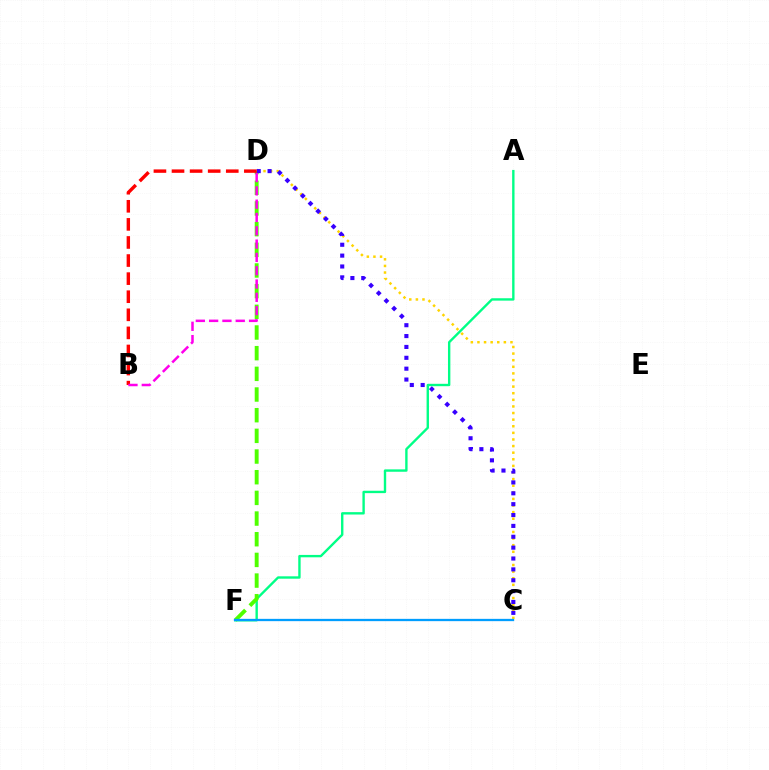{('A', 'F'): [{'color': '#00ff86', 'line_style': 'solid', 'thickness': 1.71}], ('C', 'D'): [{'color': '#ffd500', 'line_style': 'dotted', 'thickness': 1.8}, {'color': '#3700ff', 'line_style': 'dotted', 'thickness': 2.95}], ('D', 'F'): [{'color': '#4fff00', 'line_style': 'dashed', 'thickness': 2.81}], ('B', 'D'): [{'color': '#ff0000', 'line_style': 'dashed', 'thickness': 2.46}, {'color': '#ff00ed', 'line_style': 'dashed', 'thickness': 1.81}], ('C', 'F'): [{'color': '#009eff', 'line_style': 'solid', 'thickness': 1.65}]}